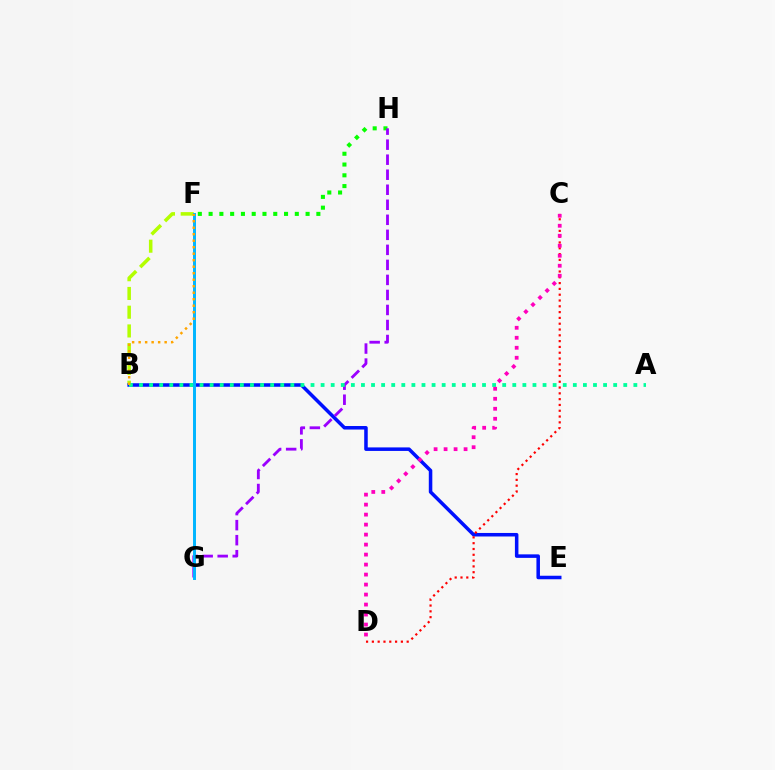{('B', 'F'): [{'color': '#b3ff00', 'line_style': 'dashed', 'thickness': 2.55}, {'color': '#ffa500', 'line_style': 'dotted', 'thickness': 1.77}], ('B', 'E'): [{'color': '#0010ff', 'line_style': 'solid', 'thickness': 2.54}], ('F', 'H'): [{'color': '#08ff00', 'line_style': 'dotted', 'thickness': 2.93}], ('G', 'H'): [{'color': '#9b00ff', 'line_style': 'dashed', 'thickness': 2.04}], ('A', 'B'): [{'color': '#00ff9d', 'line_style': 'dotted', 'thickness': 2.74}], ('F', 'G'): [{'color': '#00b5ff', 'line_style': 'solid', 'thickness': 2.13}], ('C', 'D'): [{'color': '#ff0000', 'line_style': 'dotted', 'thickness': 1.58}, {'color': '#ff00bd', 'line_style': 'dotted', 'thickness': 2.72}]}